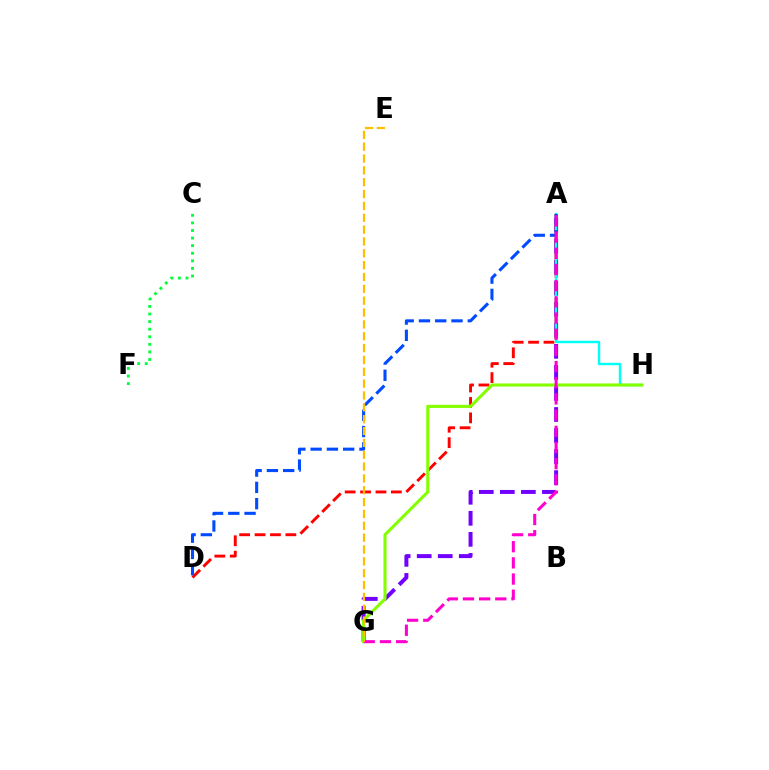{('A', 'G'): [{'color': '#7200ff', 'line_style': 'dashed', 'thickness': 2.86}, {'color': '#ff00cf', 'line_style': 'dashed', 'thickness': 2.2}], ('A', 'D'): [{'color': '#ff0000', 'line_style': 'dashed', 'thickness': 2.09}, {'color': '#004bff', 'line_style': 'dashed', 'thickness': 2.21}], ('A', 'H'): [{'color': '#00fff6', 'line_style': 'solid', 'thickness': 1.73}], ('G', 'H'): [{'color': '#84ff00', 'line_style': 'solid', 'thickness': 2.22}], ('C', 'F'): [{'color': '#00ff39', 'line_style': 'dotted', 'thickness': 2.06}], ('E', 'G'): [{'color': '#ffbd00', 'line_style': 'dashed', 'thickness': 1.61}]}